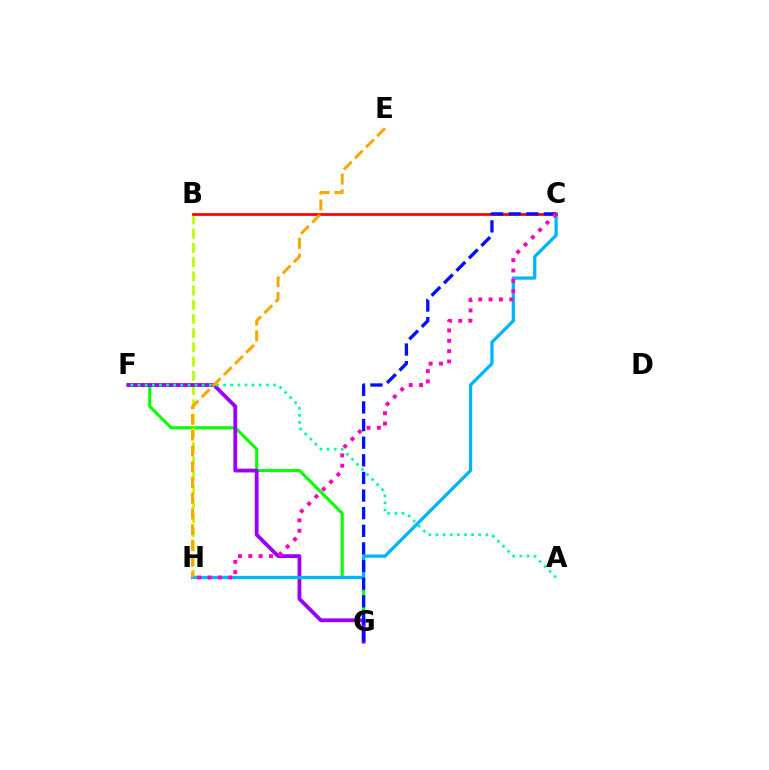{('F', 'G'): [{'color': '#08ff00', 'line_style': 'solid', 'thickness': 2.21}, {'color': '#9b00ff', 'line_style': 'solid', 'thickness': 2.74}], ('B', 'H'): [{'color': '#b3ff00', 'line_style': 'dashed', 'thickness': 1.93}], ('C', 'H'): [{'color': '#00b5ff', 'line_style': 'solid', 'thickness': 2.35}, {'color': '#ff00bd', 'line_style': 'dotted', 'thickness': 2.81}], ('B', 'C'): [{'color': '#ff0000', 'line_style': 'solid', 'thickness': 1.97}], ('C', 'G'): [{'color': '#0010ff', 'line_style': 'dashed', 'thickness': 2.39}], ('A', 'F'): [{'color': '#00ff9d', 'line_style': 'dotted', 'thickness': 1.94}], ('E', 'H'): [{'color': '#ffa500', 'line_style': 'dashed', 'thickness': 2.14}]}